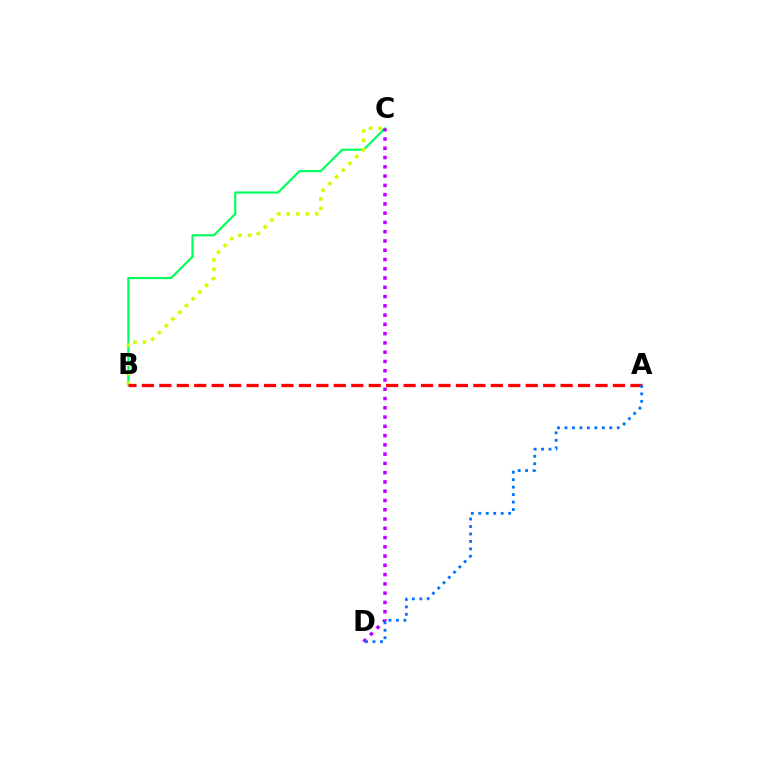{('B', 'C'): [{'color': '#00ff5c', 'line_style': 'solid', 'thickness': 1.56}, {'color': '#d1ff00', 'line_style': 'dotted', 'thickness': 2.59}], ('C', 'D'): [{'color': '#b900ff', 'line_style': 'dotted', 'thickness': 2.52}], ('A', 'B'): [{'color': '#ff0000', 'line_style': 'dashed', 'thickness': 2.37}], ('A', 'D'): [{'color': '#0074ff', 'line_style': 'dotted', 'thickness': 2.03}]}